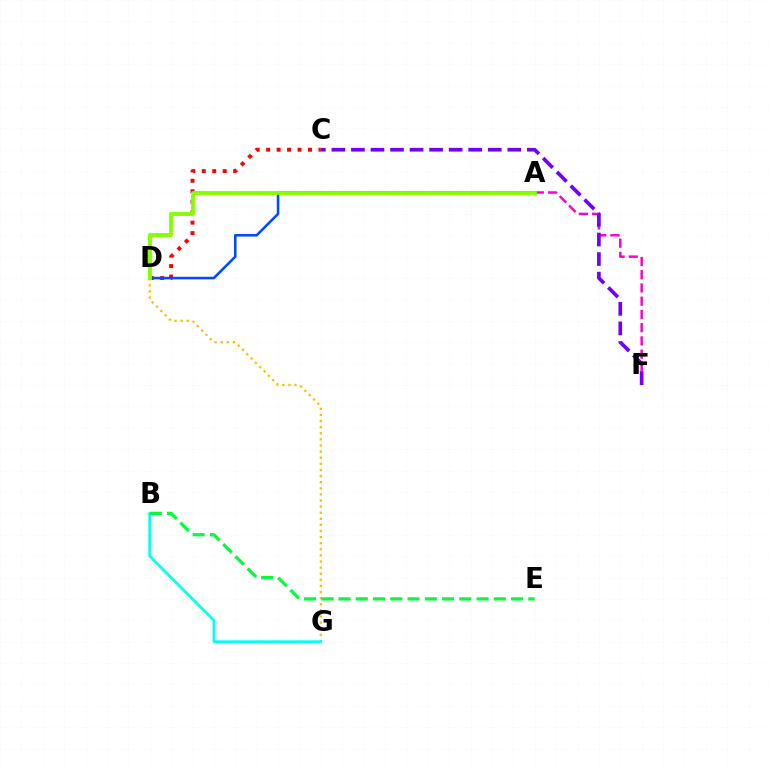{('A', 'F'): [{'color': '#ff00cf', 'line_style': 'dashed', 'thickness': 1.8}], ('C', 'D'): [{'color': '#ff0000', 'line_style': 'dotted', 'thickness': 2.84}], ('C', 'F'): [{'color': '#7200ff', 'line_style': 'dashed', 'thickness': 2.66}], ('D', 'G'): [{'color': '#ffbd00', 'line_style': 'dotted', 'thickness': 1.66}], ('B', 'G'): [{'color': '#00fff6', 'line_style': 'solid', 'thickness': 1.94}], ('B', 'E'): [{'color': '#00ff39', 'line_style': 'dashed', 'thickness': 2.34}], ('A', 'D'): [{'color': '#004bff', 'line_style': 'solid', 'thickness': 1.86}, {'color': '#84ff00', 'line_style': 'solid', 'thickness': 2.78}]}